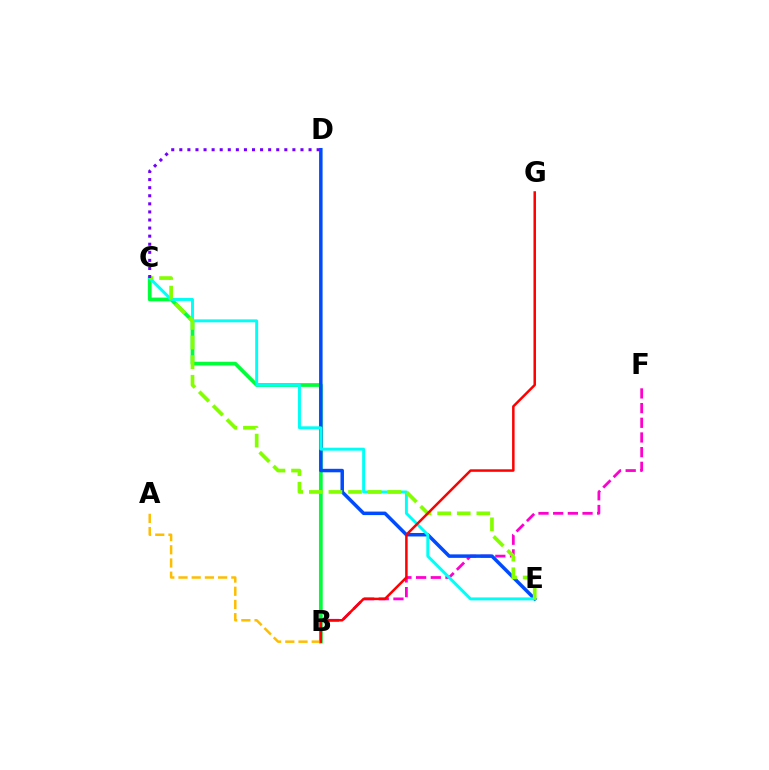{('B', 'F'): [{'color': '#ff00cf', 'line_style': 'dashed', 'thickness': 1.99}], ('B', 'C'): [{'color': '#00ff39', 'line_style': 'solid', 'thickness': 2.68}], ('D', 'E'): [{'color': '#004bff', 'line_style': 'solid', 'thickness': 2.51}], ('C', 'E'): [{'color': '#00fff6', 'line_style': 'solid', 'thickness': 2.11}, {'color': '#84ff00', 'line_style': 'dashed', 'thickness': 2.66}], ('C', 'D'): [{'color': '#7200ff', 'line_style': 'dotted', 'thickness': 2.19}], ('A', 'B'): [{'color': '#ffbd00', 'line_style': 'dashed', 'thickness': 1.79}], ('B', 'G'): [{'color': '#ff0000', 'line_style': 'solid', 'thickness': 1.8}]}